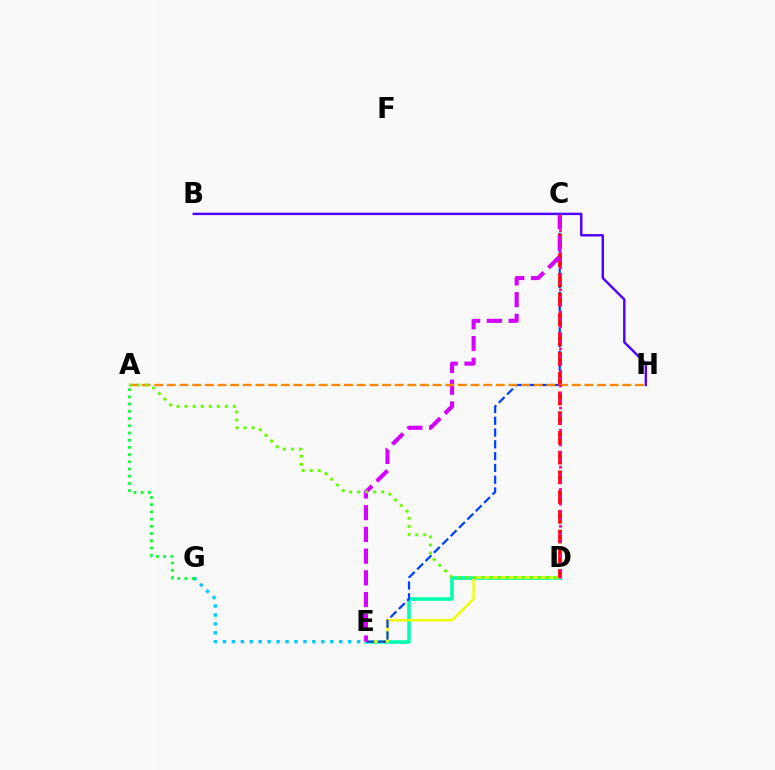{('E', 'G'): [{'color': '#00c7ff', 'line_style': 'dotted', 'thickness': 2.43}], ('D', 'E'): [{'color': '#00ffaf', 'line_style': 'solid', 'thickness': 2.56}, {'color': '#eeff00', 'line_style': 'solid', 'thickness': 1.73}], ('C', 'E'): [{'color': '#003fff', 'line_style': 'dashed', 'thickness': 1.6}, {'color': '#d600ff', 'line_style': 'dashed', 'thickness': 2.95}], ('C', 'D'): [{'color': '#ff0000', 'line_style': 'dashed', 'thickness': 2.68}, {'color': '#ff00a0', 'line_style': 'dotted', 'thickness': 2.01}], ('B', 'H'): [{'color': '#4f00ff', 'line_style': 'solid', 'thickness': 1.74}], ('A', 'H'): [{'color': '#ff8800', 'line_style': 'dashed', 'thickness': 1.72}], ('A', 'D'): [{'color': '#66ff00', 'line_style': 'dotted', 'thickness': 2.18}], ('A', 'G'): [{'color': '#00ff27', 'line_style': 'dotted', 'thickness': 1.96}]}